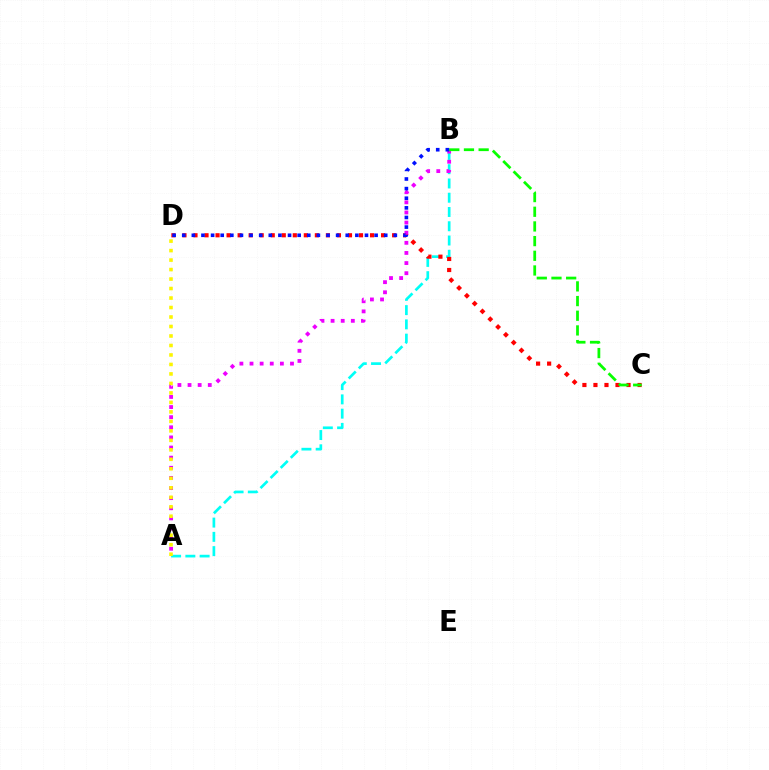{('A', 'B'): [{'color': '#00fff6', 'line_style': 'dashed', 'thickness': 1.94}, {'color': '#ee00ff', 'line_style': 'dotted', 'thickness': 2.75}], ('C', 'D'): [{'color': '#ff0000', 'line_style': 'dotted', 'thickness': 3.0}], ('B', 'C'): [{'color': '#08ff00', 'line_style': 'dashed', 'thickness': 1.99}], ('B', 'D'): [{'color': '#0010ff', 'line_style': 'dotted', 'thickness': 2.61}], ('A', 'D'): [{'color': '#fcf500', 'line_style': 'dotted', 'thickness': 2.58}]}